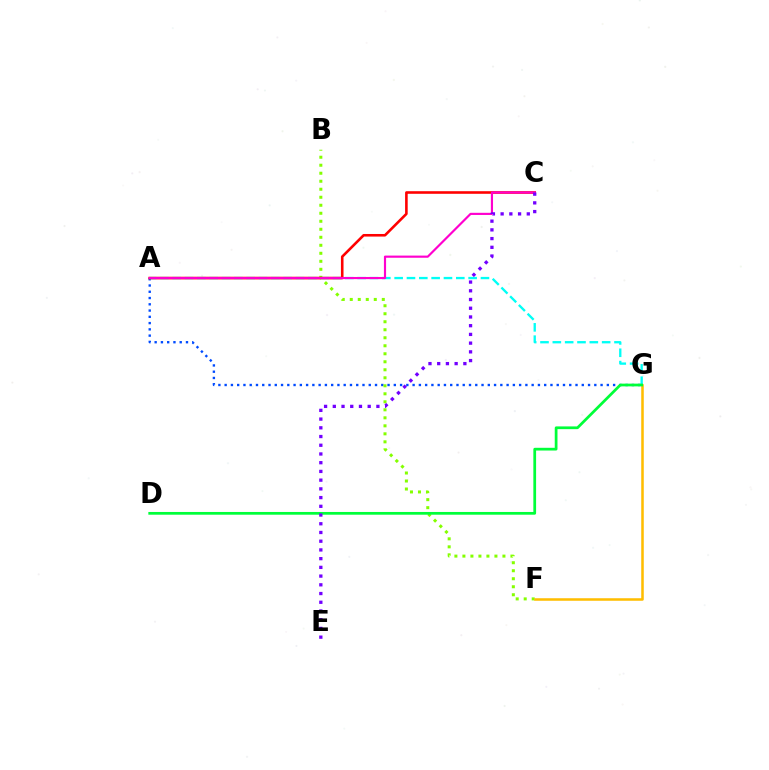{('A', 'G'): [{'color': '#004bff', 'line_style': 'dotted', 'thickness': 1.7}, {'color': '#00fff6', 'line_style': 'dashed', 'thickness': 1.68}], ('B', 'F'): [{'color': '#84ff00', 'line_style': 'dotted', 'thickness': 2.18}], ('F', 'G'): [{'color': '#ffbd00', 'line_style': 'solid', 'thickness': 1.83}], ('A', 'C'): [{'color': '#ff0000', 'line_style': 'solid', 'thickness': 1.87}, {'color': '#ff00cf', 'line_style': 'solid', 'thickness': 1.56}], ('D', 'G'): [{'color': '#00ff39', 'line_style': 'solid', 'thickness': 1.97}], ('C', 'E'): [{'color': '#7200ff', 'line_style': 'dotted', 'thickness': 2.37}]}